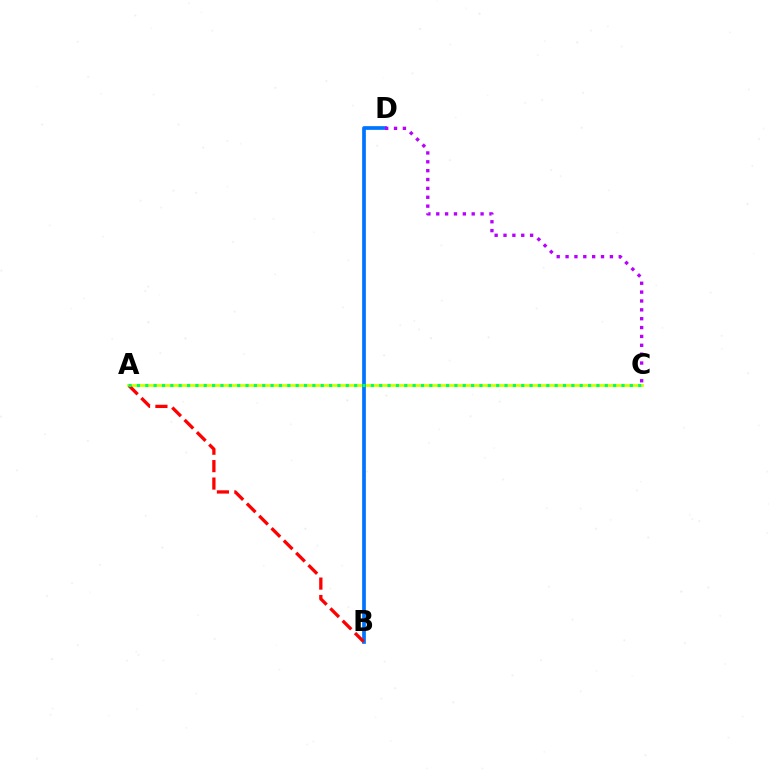{('A', 'C'): [{'color': '#d1ff00', 'line_style': 'solid', 'thickness': 2.02}, {'color': '#00ff5c', 'line_style': 'dotted', 'thickness': 2.27}], ('B', 'D'): [{'color': '#0074ff', 'line_style': 'solid', 'thickness': 2.67}], ('C', 'D'): [{'color': '#b900ff', 'line_style': 'dotted', 'thickness': 2.41}], ('A', 'B'): [{'color': '#ff0000', 'line_style': 'dashed', 'thickness': 2.37}]}